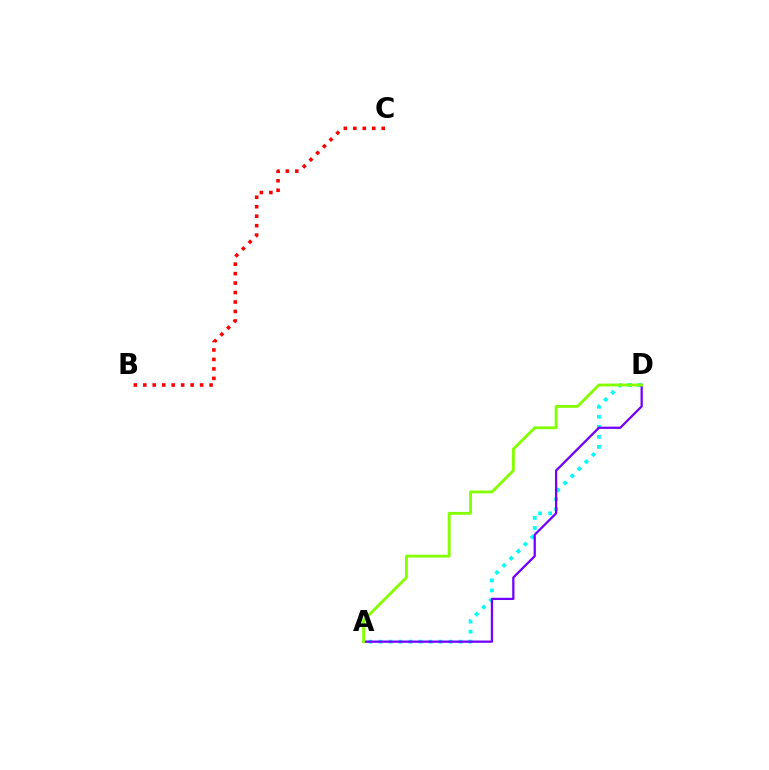{('B', 'C'): [{'color': '#ff0000', 'line_style': 'dotted', 'thickness': 2.57}], ('A', 'D'): [{'color': '#00fff6', 'line_style': 'dotted', 'thickness': 2.72}, {'color': '#7200ff', 'line_style': 'solid', 'thickness': 1.63}, {'color': '#84ff00', 'line_style': 'solid', 'thickness': 2.06}]}